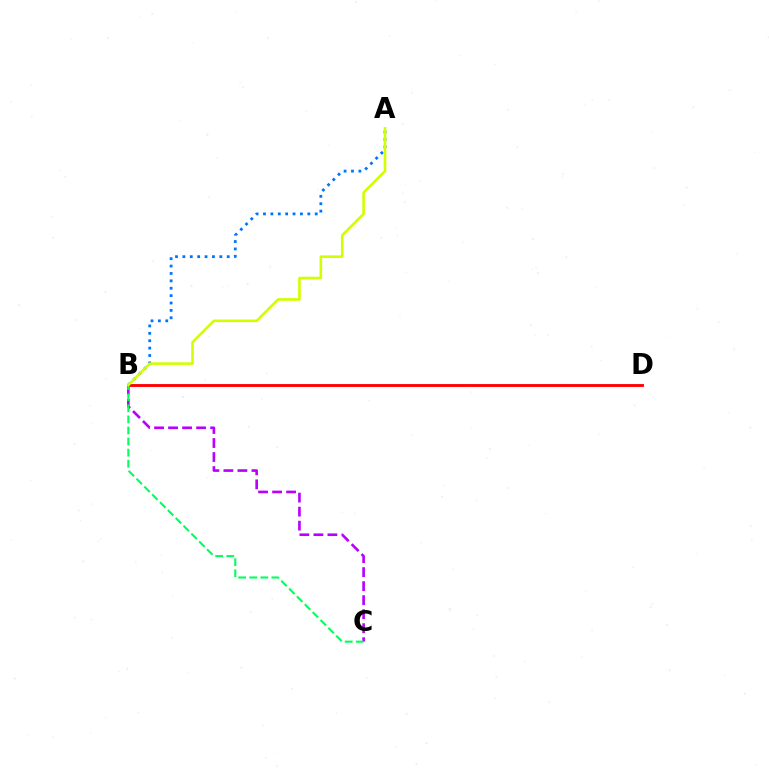{('A', 'B'): [{'color': '#0074ff', 'line_style': 'dotted', 'thickness': 2.01}, {'color': '#d1ff00', 'line_style': 'solid', 'thickness': 1.89}], ('B', 'C'): [{'color': '#b900ff', 'line_style': 'dashed', 'thickness': 1.9}, {'color': '#00ff5c', 'line_style': 'dashed', 'thickness': 1.51}], ('B', 'D'): [{'color': '#ff0000', 'line_style': 'solid', 'thickness': 2.06}]}